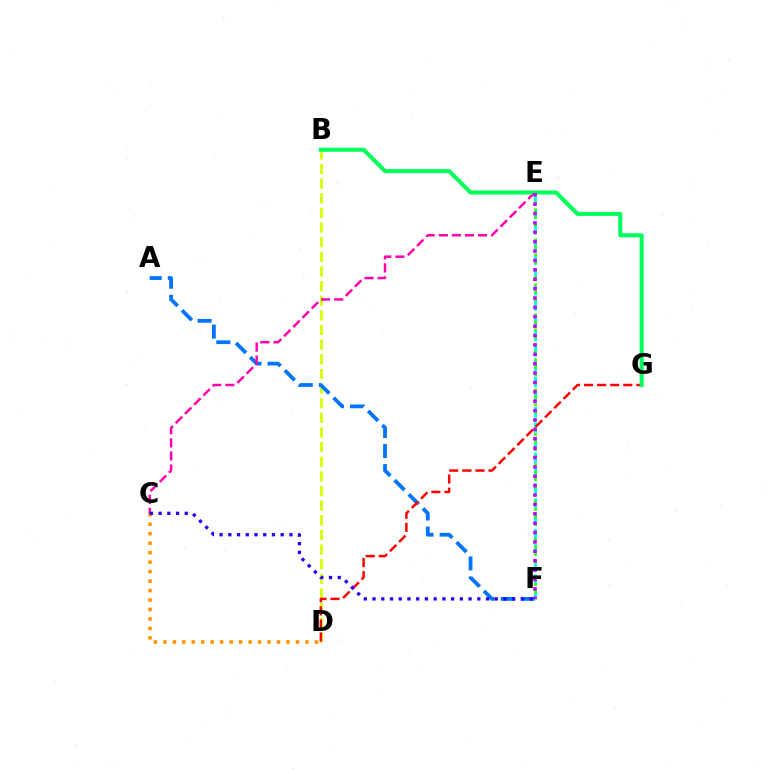{('B', 'D'): [{'color': '#d1ff00', 'line_style': 'dashed', 'thickness': 1.99}], ('E', 'F'): [{'color': '#00fff6', 'line_style': 'dashed', 'thickness': 2.07}, {'color': '#3dff00', 'line_style': 'dotted', 'thickness': 2.04}, {'color': '#b900ff', 'line_style': 'dotted', 'thickness': 2.55}], ('A', 'F'): [{'color': '#0074ff', 'line_style': 'dashed', 'thickness': 2.72}], ('D', 'G'): [{'color': '#ff0000', 'line_style': 'dashed', 'thickness': 1.78}], ('C', 'D'): [{'color': '#ff9400', 'line_style': 'dotted', 'thickness': 2.57}], ('C', 'E'): [{'color': '#ff00ac', 'line_style': 'dashed', 'thickness': 1.78}], ('B', 'G'): [{'color': '#00ff5c', 'line_style': 'solid', 'thickness': 2.92}], ('C', 'F'): [{'color': '#2500ff', 'line_style': 'dotted', 'thickness': 2.37}]}